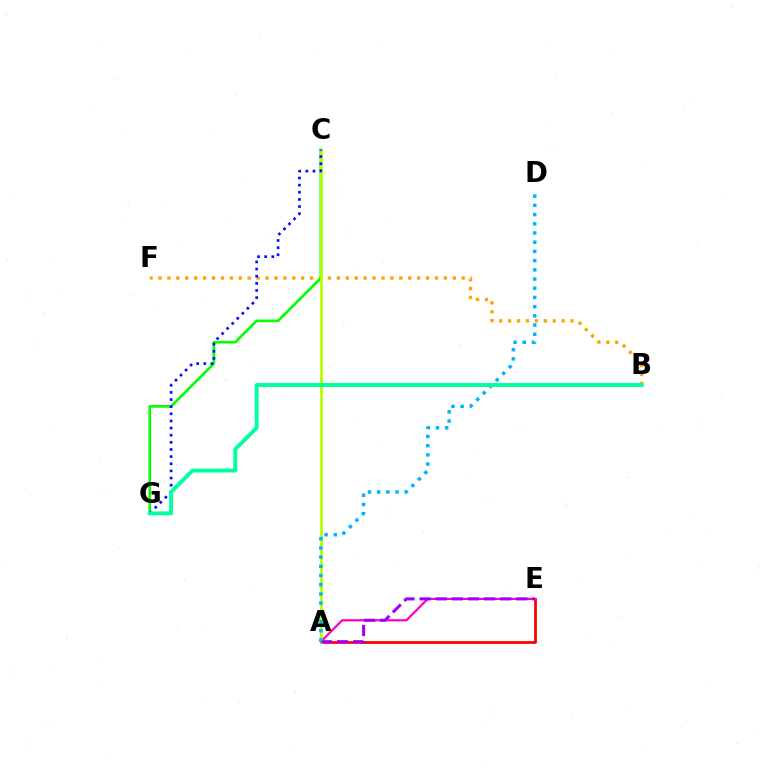{('A', 'E'): [{'color': '#ff0000', 'line_style': 'solid', 'thickness': 1.98}, {'color': '#ff00bd', 'line_style': 'solid', 'thickness': 1.6}, {'color': '#9b00ff', 'line_style': 'dashed', 'thickness': 2.19}], ('B', 'F'): [{'color': '#ffa500', 'line_style': 'dotted', 'thickness': 2.42}], ('C', 'G'): [{'color': '#08ff00', 'line_style': 'solid', 'thickness': 1.92}, {'color': '#0010ff', 'line_style': 'dotted', 'thickness': 1.94}], ('A', 'C'): [{'color': '#b3ff00', 'line_style': 'solid', 'thickness': 2.0}], ('A', 'D'): [{'color': '#00b5ff', 'line_style': 'dotted', 'thickness': 2.5}], ('B', 'G'): [{'color': '#00ff9d', 'line_style': 'solid', 'thickness': 2.81}]}